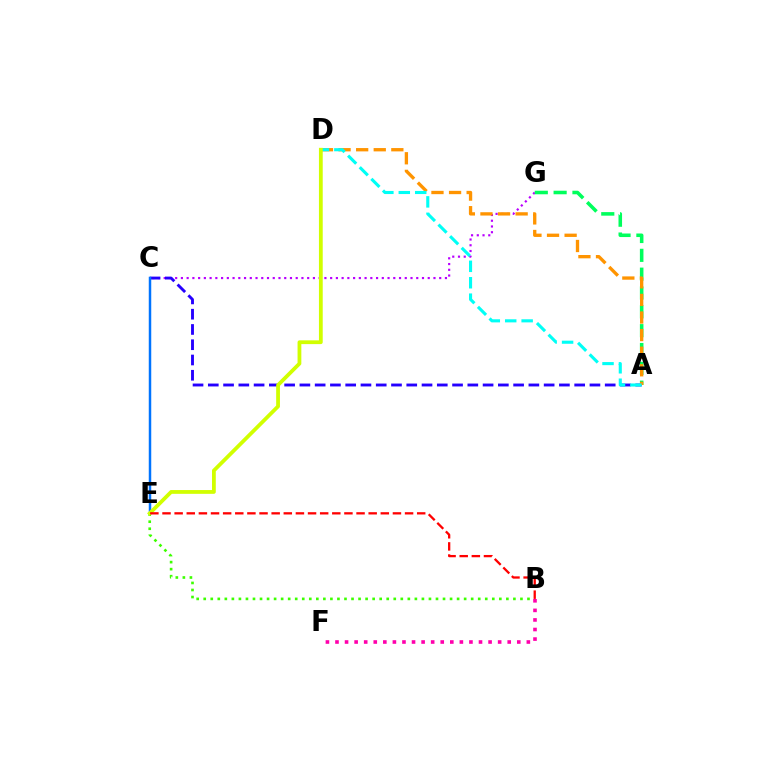{('C', 'G'): [{'color': '#b900ff', 'line_style': 'dotted', 'thickness': 1.56}], ('A', 'C'): [{'color': '#2500ff', 'line_style': 'dashed', 'thickness': 2.07}], ('B', 'E'): [{'color': '#3dff00', 'line_style': 'dotted', 'thickness': 1.91}, {'color': '#ff0000', 'line_style': 'dashed', 'thickness': 1.65}], ('A', 'G'): [{'color': '#00ff5c', 'line_style': 'dashed', 'thickness': 2.56}], ('A', 'D'): [{'color': '#ff9400', 'line_style': 'dashed', 'thickness': 2.39}, {'color': '#00fff6', 'line_style': 'dashed', 'thickness': 2.23}], ('B', 'F'): [{'color': '#ff00ac', 'line_style': 'dotted', 'thickness': 2.6}], ('C', 'E'): [{'color': '#0074ff', 'line_style': 'solid', 'thickness': 1.79}], ('D', 'E'): [{'color': '#d1ff00', 'line_style': 'solid', 'thickness': 2.72}]}